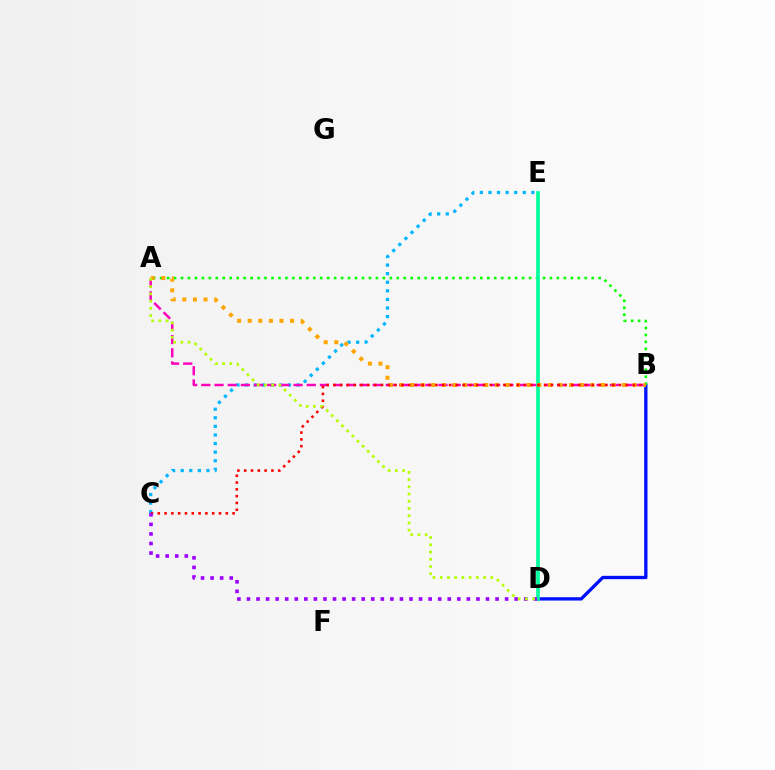{('B', 'D'): [{'color': '#0010ff', 'line_style': 'solid', 'thickness': 2.39}], ('C', 'E'): [{'color': '#00b5ff', 'line_style': 'dotted', 'thickness': 2.33}], ('A', 'B'): [{'color': '#08ff00', 'line_style': 'dotted', 'thickness': 1.89}, {'color': '#ff00bd', 'line_style': 'dashed', 'thickness': 1.79}, {'color': '#ffa500', 'line_style': 'dotted', 'thickness': 2.88}], ('D', 'E'): [{'color': '#00ff9d', 'line_style': 'solid', 'thickness': 2.65}], ('B', 'C'): [{'color': '#ff0000', 'line_style': 'dotted', 'thickness': 1.85}], ('C', 'D'): [{'color': '#9b00ff', 'line_style': 'dotted', 'thickness': 2.6}], ('A', 'D'): [{'color': '#b3ff00', 'line_style': 'dotted', 'thickness': 1.96}]}